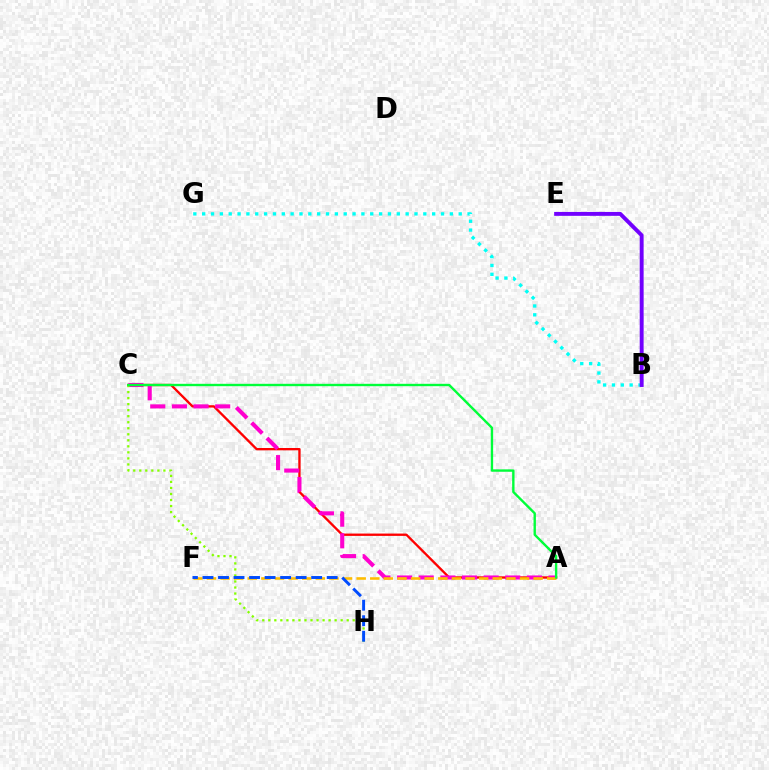{('B', 'G'): [{'color': '#00fff6', 'line_style': 'dotted', 'thickness': 2.4}], ('A', 'C'): [{'color': '#ff0000', 'line_style': 'solid', 'thickness': 1.68}, {'color': '#ff00cf', 'line_style': 'dashed', 'thickness': 2.94}, {'color': '#00ff39', 'line_style': 'solid', 'thickness': 1.71}], ('A', 'F'): [{'color': '#ffbd00', 'line_style': 'dashed', 'thickness': 1.85}], ('B', 'E'): [{'color': '#7200ff', 'line_style': 'solid', 'thickness': 2.81}], ('C', 'H'): [{'color': '#84ff00', 'line_style': 'dotted', 'thickness': 1.64}], ('F', 'H'): [{'color': '#004bff', 'line_style': 'dashed', 'thickness': 2.11}]}